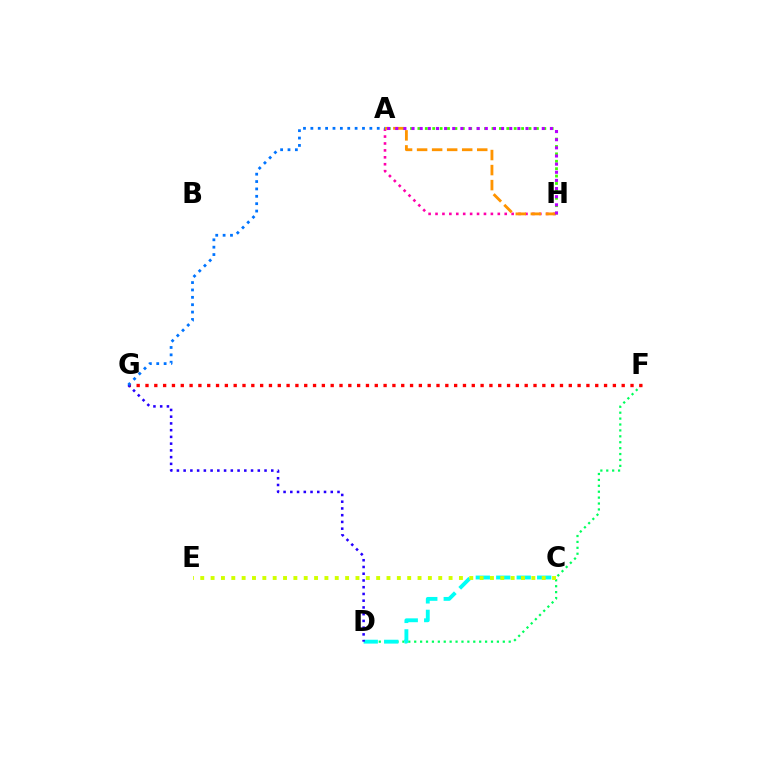{('D', 'F'): [{'color': '#00ff5c', 'line_style': 'dotted', 'thickness': 1.6}], ('A', 'H'): [{'color': '#3dff00', 'line_style': 'dotted', 'thickness': 2.01}, {'color': '#ff00ac', 'line_style': 'dotted', 'thickness': 1.88}, {'color': '#ff9400', 'line_style': 'dashed', 'thickness': 2.04}, {'color': '#b900ff', 'line_style': 'dotted', 'thickness': 2.21}], ('C', 'D'): [{'color': '#00fff6', 'line_style': 'dashed', 'thickness': 2.78}], ('F', 'G'): [{'color': '#ff0000', 'line_style': 'dotted', 'thickness': 2.4}], ('C', 'E'): [{'color': '#d1ff00', 'line_style': 'dotted', 'thickness': 2.81}], ('D', 'G'): [{'color': '#2500ff', 'line_style': 'dotted', 'thickness': 1.83}], ('A', 'G'): [{'color': '#0074ff', 'line_style': 'dotted', 'thickness': 2.0}]}